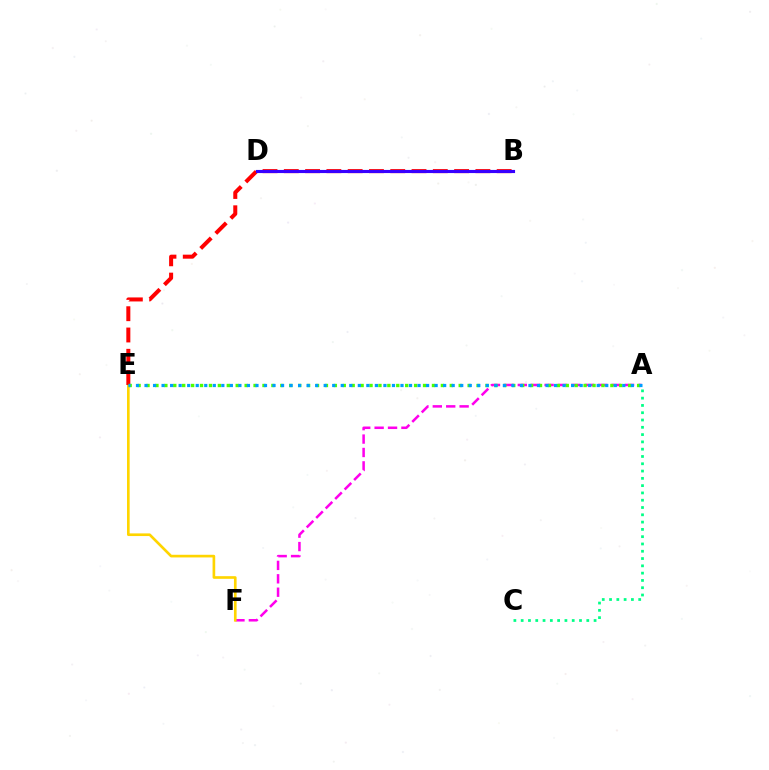{('A', 'F'): [{'color': '#ff00ed', 'line_style': 'dashed', 'thickness': 1.82}], ('E', 'F'): [{'color': '#ffd500', 'line_style': 'solid', 'thickness': 1.91}], ('B', 'E'): [{'color': '#ff0000', 'line_style': 'dashed', 'thickness': 2.89}], ('A', 'C'): [{'color': '#00ff86', 'line_style': 'dotted', 'thickness': 1.98}], ('A', 'E'): [{'color': '#4fff00', 'line_style': 'dotted', 'thickness': 2.42}, {'color': '#009eff', 'line_style': 'dotted', 'thickness': 2.32}], ('B', 'D'): [{'color': '#3700ff', 'line_style': 'solid', 'thickness': 2.25}]}